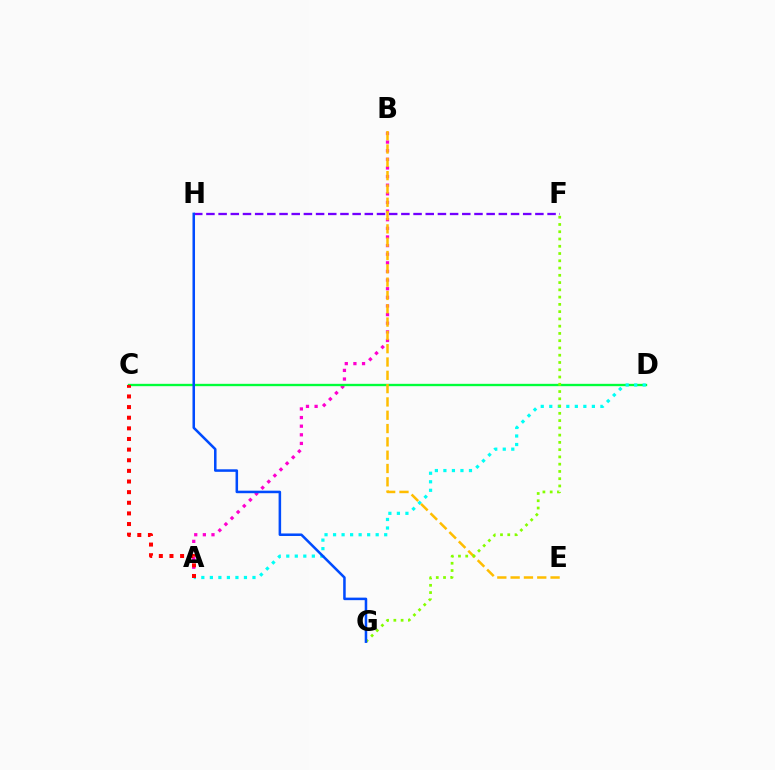{('A', 'B'): [{'color': '#ff00cf', 'line_style': 'dotted', 'thickness': 2.34}], ('C', 'D'): [{'color': '#00ff39', 'line_style': 'solid', 'thickness': 1.69}], ('A', 'D'): [{'color': '#00fff6', 'line_style': 'dotted', 'thickness': 2.32}], ('A', 'C'): [{'color': '#ff0000', 'line_style': 'dotted', 'thickness': 2.89}], ('F', 'H'): [{'color': '#7200ff', 'line_style': 'dashed', 'thickness': 1.66}], ('B', 'E'): [{'color': '#ffbd00', 'line_style': 'dashed', 'thickness': 1.81}], ('F', 'G'): [{'color': '#84ff00', 'line_style': 'dotted', 'thickness': 1.97}], ('G', 'H'): [{'color': '#004bff', 'line_style': 'solid', 'thickness': 1.82}]}